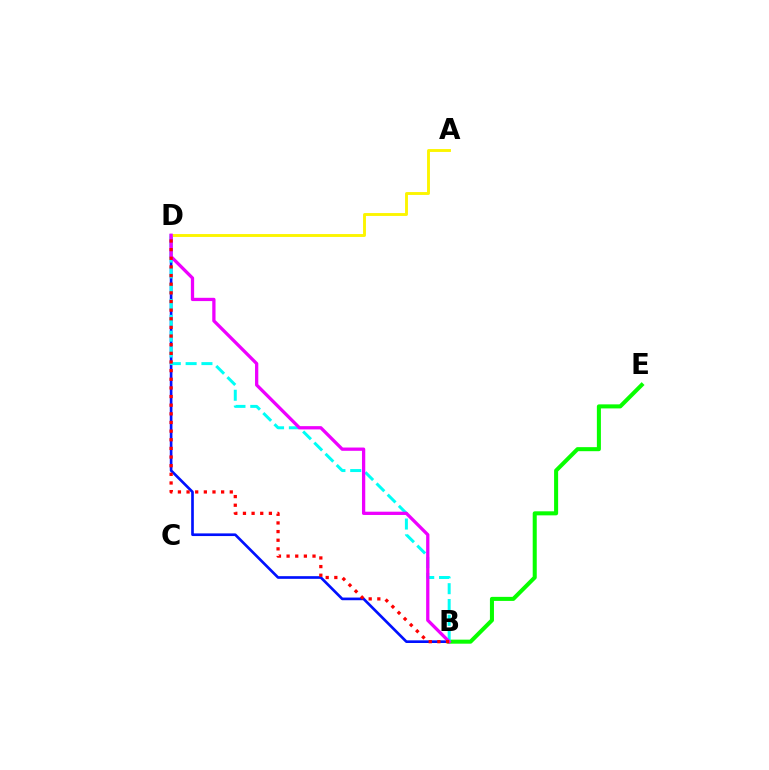{('B', 'D'): [{'color': '#0010ff', 'line_style': 'solid', 'thickness': 1.92}, {'color': '#00fff6', 'line_style': 'dashed', 'thickness': 2.15}, {'color': '#ee00ff', 'line_style': 'solid', 'thickness': 2.36}, {'color': '#ff0000', 'line_style': 'dotted', 'thickness': 2.35}], ('A', 'D'): [{'color': '#fcf500', 'line_style': 'solid', 'thickness': 2.08}], ('B', 'E'): [{'color': '#08ff00', 'line_style': 'solid', 'thickness': 2.91}]}